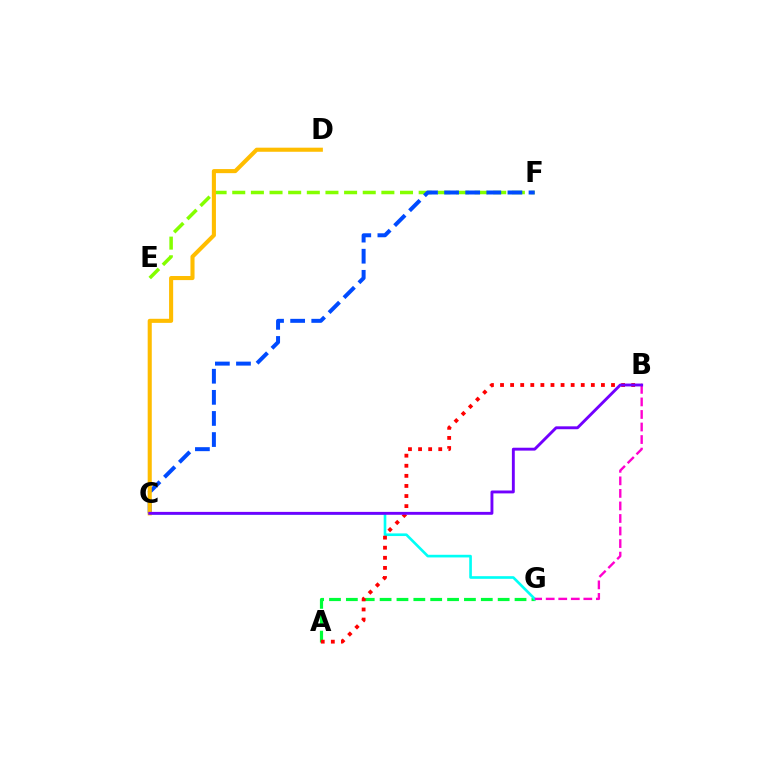{('A', 'G'): [{'color': '#00ff39', 'line_style': 'dashed', 'thickness': 2.29}], ('C', 'G'): [{'color': '#00fff6', 'line_style': 'solid', 'thickness': 1.91}], ('E', 'F'): [{'color': '#84ff00', 'line_style': 'dashed', 'thickness': 2.53}], ('C', 'F'): [{'color': '#004bff', 'line_style': 'dashed', 'thickness': 2.87}], ('C', 'D'): [{'color': '#ffbd00', 'line_style': 'solid', 'thickness': 2.94}], ('B', 'G'): [{'color': '#ff00cf', 'line_style': 'dashed', 'thickness': 1.7}], ('A', 'B'): [{'color': '#ff0000', 'line_style': 'dotted', 'thickness': 2.74}], ('B', 'C'): [{'color': '#7200ff', 'line_style': 'solid', 'thickness': 2.08}]}